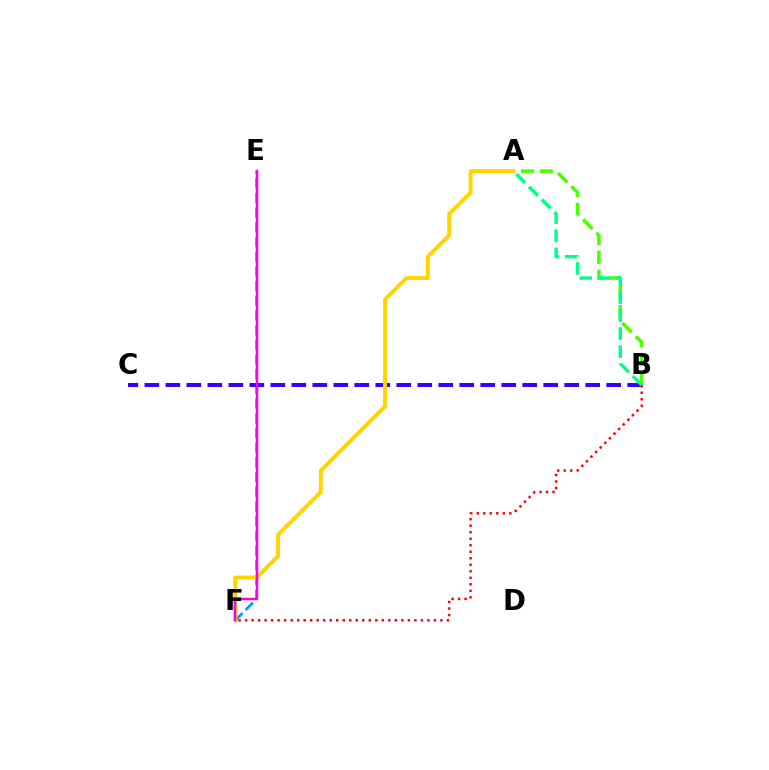{('E', 'F'): [{'color': '#009eff', 'line_style': 'dashed', 'thickness': 2.0}, {'color': '#ff00ed', 'line_style': 'solid', 'thickness': 1.78}], ('B', 'C'): [{'color': '#3700ff', 'line_style': 'dashed', 'thickness': 2.85}], ('B', 'F'): [{'color': '#ff0000', 'line_style': 'dotted', 'thickness': 1.77}], ('A', 'B'): [{'color': '#4fff00', 'line_style': 'dashed', 'thickness': 2.57}, {'color': '#00ff86', 'line_style': 'dashed', 'thickness': 2.44}], ('A', 'F'): [{'color': '#ffd500', 'line_style': 'solid', 'thickness': 2.82}]}